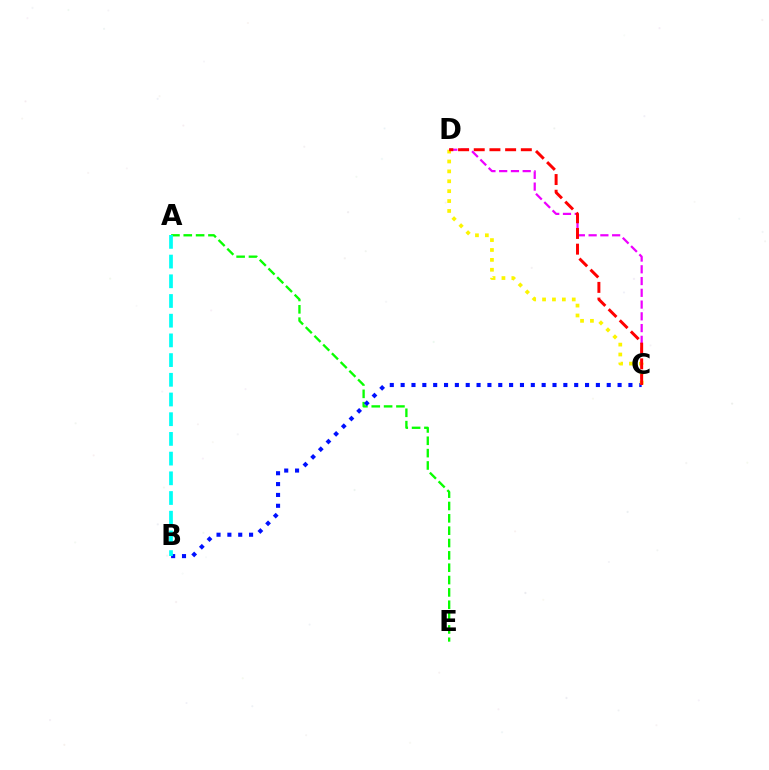{('A', 'E'): [{'color': '#08ff00', 'line_style': 'dashed', 'thickness': 1.68}], ('B', 'C'): [{'color': '#0010ff', 'line_style': 'dotted', 'thickness': 2.95}], ('A', 'B'): [{'color': '#00fff6', 'line_style': 'dashed', 'thickness': 2.68}], ('C', 'D'): [{'color': '#ee00ff', 'line_style': 'dashed', 'thickness': 1.6}, {'color': '#fcf500', 'line_style': 'dotted', 'thickness': 2.69}, {'color': '#ff0000', 'line_style': 'dashed', 'thickness': 2.13}]}